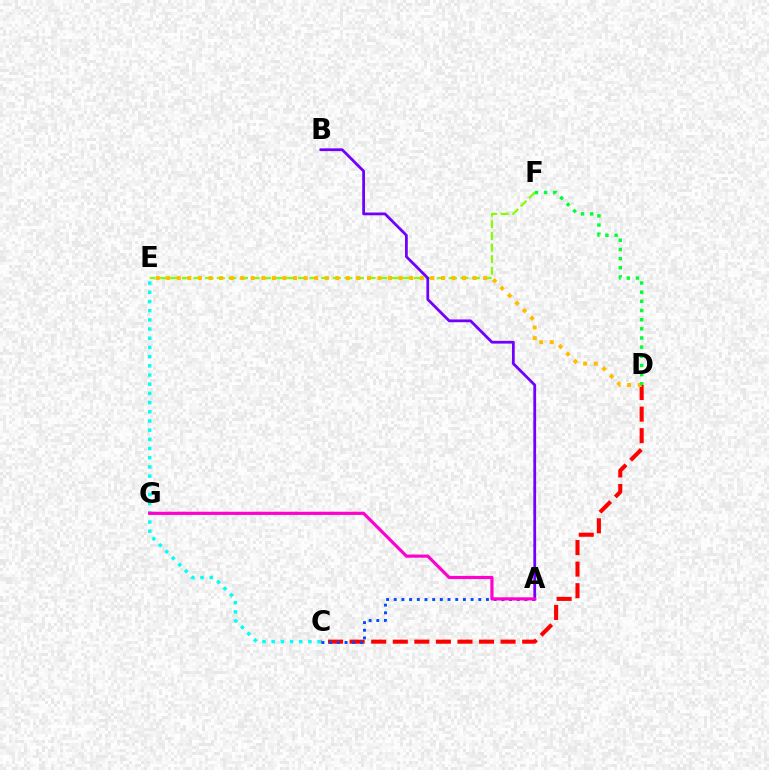{('C', 'D'): [{'color': '#ff0000', 'line_style': 'dashed', 'thickness': 2.93}], ('A', 'C'): [{'color': '#004bff', 'line_style': 'dotted', 'thickness': 2.09}], ('E', 'F'): [{'color': '#84ff00', 'line_style': 'dashed', 'thickness': 1.58}], ('D', 'E'): [{'color': '#ffbd00', 'line_style': 'dotted', 'thickness': 2.87}], ('A', 'B'): [{'color': '#7200ff', 'line_style': 'solid', 'thickness': 2.0}], ('C', 'E'): [{'color': '#00fff6', 'line_style': 'dotted', 'thickness': 2.5}], ('D', 'F'): [{'color': '#00ff39', 'line_style': 'dotted', 'thickness': 2.49}], ('A', 'G'): [{'color': '#ff00cf', 'line_style': 'solid', 'thickness': 2.29}]}